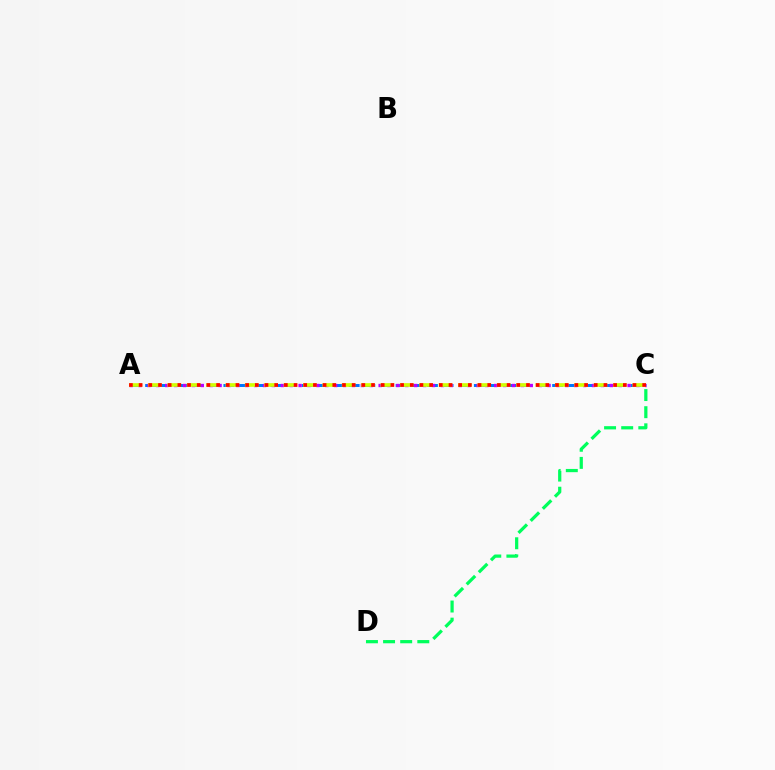{('A', 'C'): [{'color': '#0074ff', 'line_style': 'dashed', 'thickness': 2.13}, {'color': '#b900ff', 'line_style': 'dotted', 'thickness': 2.42}, {'color': '#d1ff00', 'line_style': 'dashed', 'thickness': 2.63}, {'color': '#ff0000', 'line_style': 'dotted', 'thickness': 2.63}], ('C', 'D'): [{'color': '#00ff5c', 'line_style': 'dashed', 'thickness': 2.33}]}